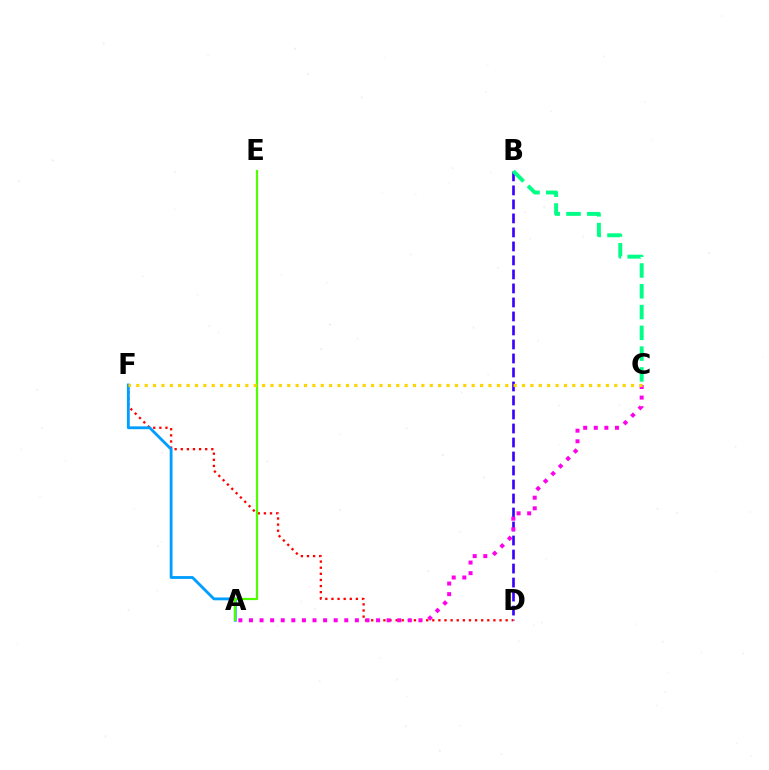{('B', 'D'): [{'color': '#3700ff', 'line_style': 'dashed', 'thickness': 1.9}], ('B', 'C'): [{'color': '#00ff86', 'line_style': 'dashed', 'thickness': 2.82}], ('D', 'F'): [{'color': '#ff0000', 'line_style': 'dotted', 'thickness': 1.66}], ('A', 'F'): [{'color': '#009eff', 'line_style': 'solid', 'thickness': 2.04}], ('A', 'E'): [{'color': '#4fff00', 'line_style': 'solid', 'thickness': 1.6}], ('A', 'C'): [{'color': '#ff00ed', 'line_style': 'dotted', 'thickness': 2.88}], ('C', 'F'): [{'color': '#ffd500', 'line_style': 'dotted', 'thickness': 2.28}]}